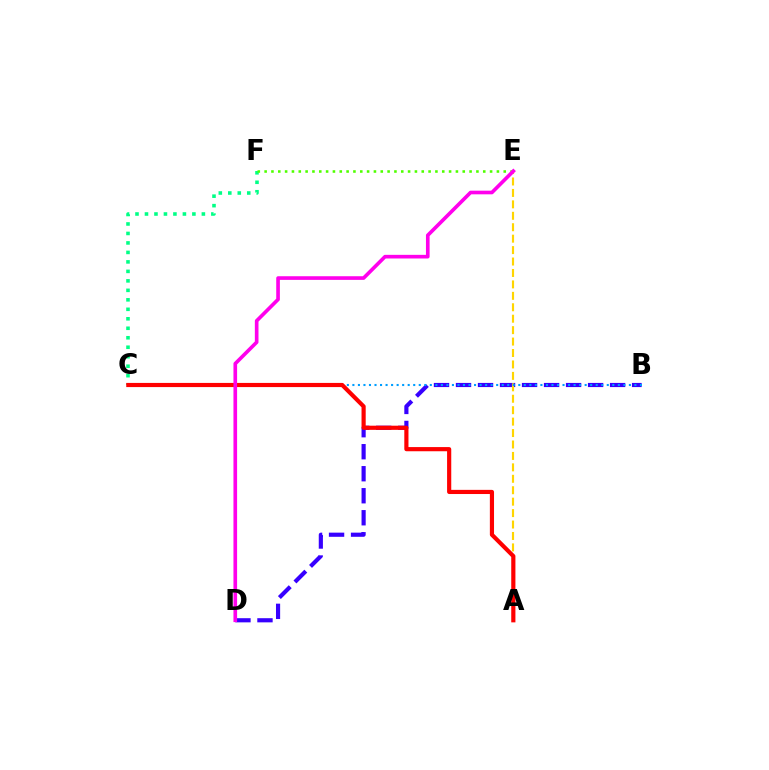{('C', 'F'): [{'color': '#00ff86', 'line_style': 'dotted', 'thickness': 2.58}], ('B', 'D'): [{'color': '#3700ff', 'line_style': 'dashed', 'thickness': 2.99}], ('E', 'F'): [{'color': '#4fff00', 'line_style': 'dotted', 'thickness': 1.86}], ('A', 'E'): [{'color': '#ffd500', 'line_style': 'dashed', 'thickness': 1.55}], ('B', 'C'): [{'color': '#009eff', 'line_style': 'dotted', 'thickness': 1.5}], ('A', 'C'): [{'color': '#ff0000', 'line_style': 'solid', 'thickness': 3.0}], ('D', 'E'): [{'color': '#ff00ed', 'line_style': 'solid', 'thickness': 2.63}]}